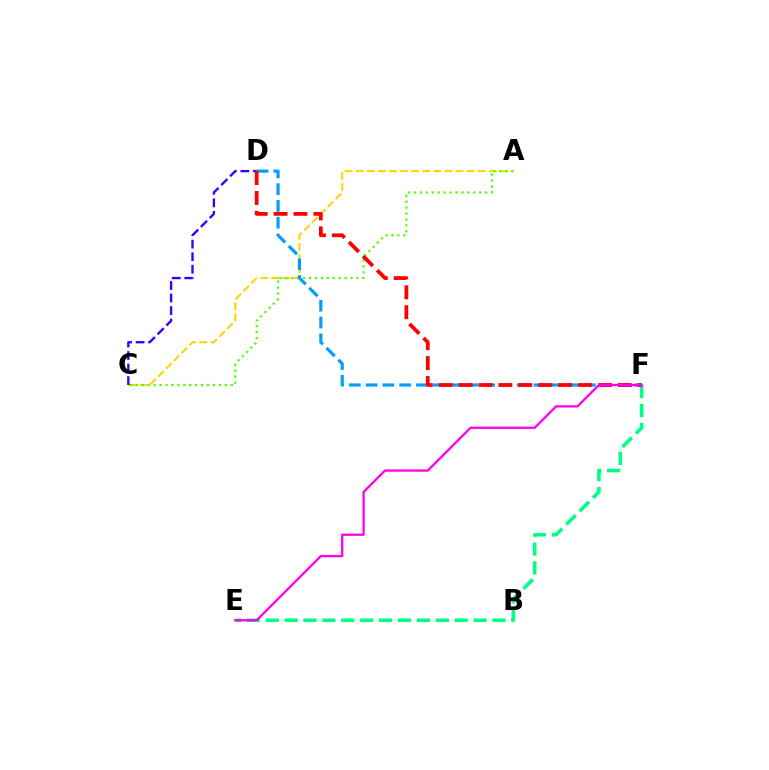{('E', 'F'): [{'color': '#00ff86', 'line_style': 'dashed', 'thickness': 2.57}, {'color': '#ff00ed', 'line_style': 'solid', 'thickness': 1.65}], ('A', 'C'): [{'color': '#ffd500', 'line_style': 'dashed', 'thickness': 1.51}, {'color': '#4fff00', 'line_style': 'dotted', 'thickness': 1.61}], ('D', 'F'): [{'color': '#009eff', 'line_style': 'dashed', 'thickness': 2.28}, {'color': '#ff0000', 'line_style': 'dashed', 'thickness': 2.7}], ('C', 'D'): [{'color': '#3700ff', 'line_style': 'dashed', 'thickness': 1.7}]}